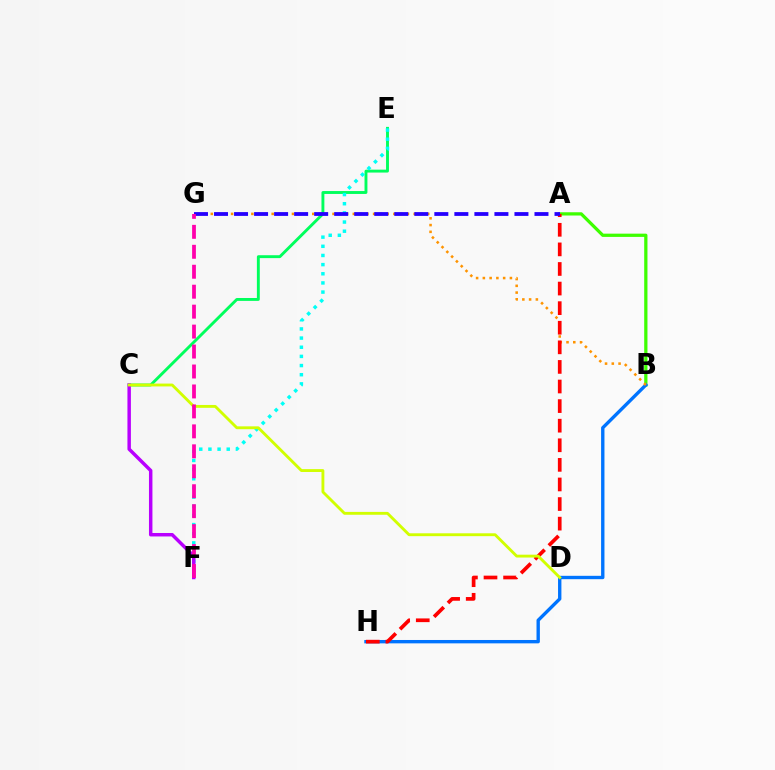{('C', 'E'): [{'color': '#00ff5c', 'line_style': 'solid', 'thickness': 2.08}], ('E', 'F'): [{'color': '#00fff6', 'line_style': 'dotted', 'thickness': 2.49}], ('A', 'B'): [{'color': '#3dff00', 'line_style': 'solid', 'thickness': 2.34}], ('B', 'H'): [{'color': '#0074ff', 'line_style': 'solid', 'thickness': 2.42}], ('B', 'G'): [{'color': '#ff9400', 'line_style': 'dotted', 'thickness': 1.84}], ('C', 'F'): [{'color': '#b900ff', 'line_style': 'solid', 'thickness': 2.49}], ('A', 'H'): [{'color': '#ff0000', 'line_style': 'dashed', 'thickness': 2.66}], ('A', 'G'): [{'color': '#2500ff', 'line_style': 'dashed', 'thickness': 2.72}], ('C', 'D'): [{'color': '#d1ff00', 'line_style': 'solid', 'thickness': 2.06}], ('F', 'G'): [{'color': '#ff00ac', 'line_style': 'dashed', 'thickness': 2.71}]}